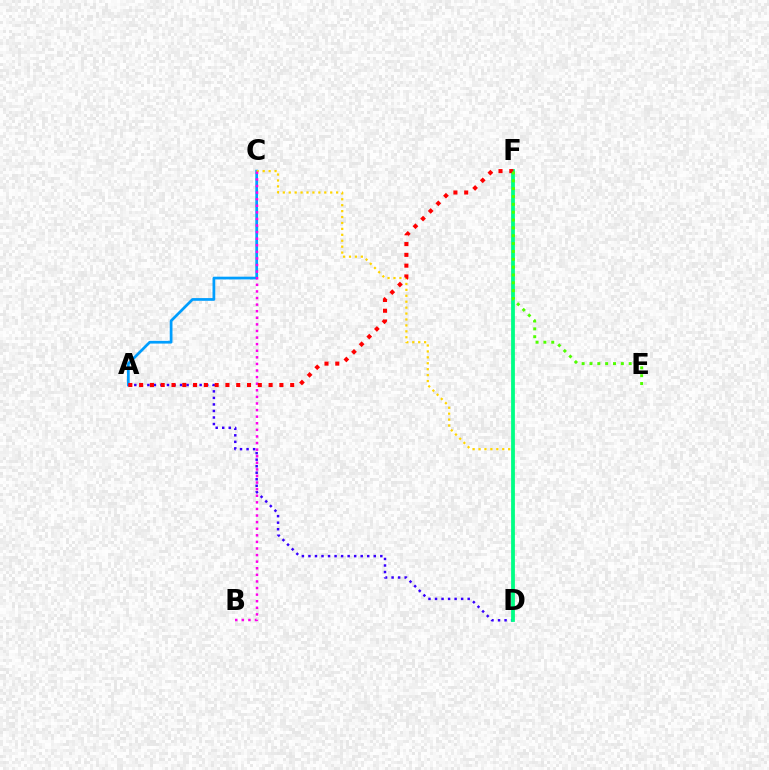{('A', 'C'): [{'color': '#009eff', 'line_style': 'solid', 'thickness': 1.97}], ('C', 'D'): [{'color': '#ffd500', 'line_style': 'dotted', 'thickness': 1.61}], ('B', 'C'): [{'color': '#ff00ed', 'line_style': 'dotted', 'thickness': 1.79}], ('A', 'D'): [{'color': '#3700ff', 'line_style': 'dotted', 'thickness': 1.78}], ('D', 'F'): [{'color': '#00ff86', 'line_style': 'solid', 'thickness': 2.72}], ('A', 'F'): [{'color': '#ff0000', 'line_style': 'dotted', 'thickness': 2.93}], ('E', 'F'): [{'color': '#4fff00', 'line_style': 'dotted', 'thickness': 2.13}]}